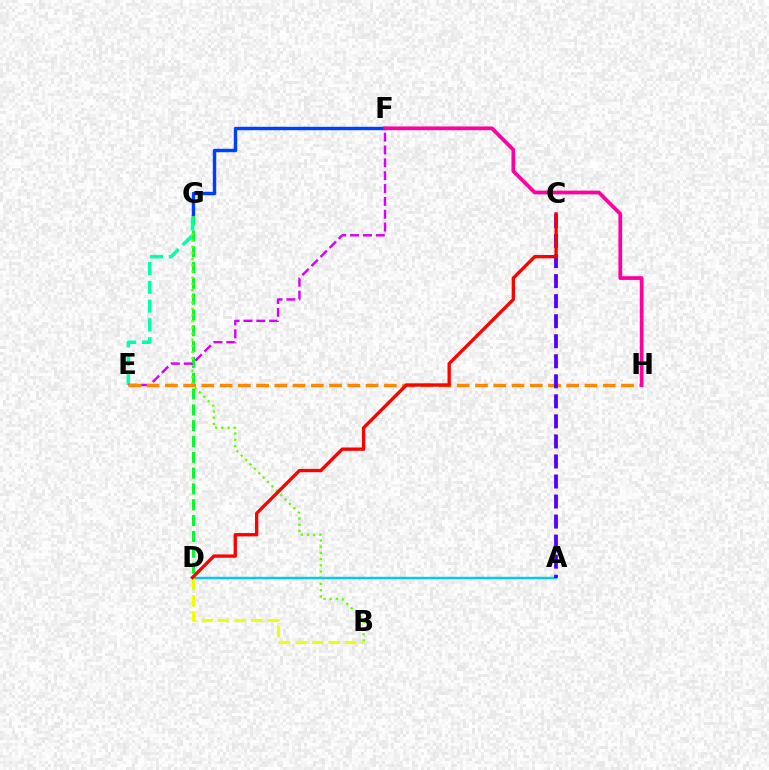{('D', 'G'): [{'color': '#00ff27', 'line_style': 'dashed', 'thickness': 2.15}], ('B', 'G'): [{'color': '#66ff00', 'line_style': 'dotted', 'thickness': 1.68}], ('F', 'G'): [{'color': '#003fff', 'line_style': 'solid', 'thickness': 2.46}], ('A', 'D'): [{'color': '#00c7ff', 'line_style': 'solid', 'thickness': 1.73}], ('E', 'G'): [{'color': '#00ffaf', 'line_style': 'dashed', 'thickness': 2.55}], ('B', 'D'): [{'color': '#eeff00', 'line_style': 'dashed', 'thickness': 2.25}], ('E', 'F'): [{'color': '#d600ff', 'line_style': 'dashed', 'thickness': 1.75}], ('E', 'H'): [{'color': '#ff8800', 'line_style': 'dashed', 'thickness': 2.48}], ('A', 'C'): [{'color': '#4f00ff', 'line_style': 'dashed', 'thickness': 2.72}], ('F', 'H'): [{'color': '#ff00a0', 'line_style': 'solid', 'thickness': 2.7}], ('C', 'D'): [{'color': '#ff0000', 'line_style': 'solid', 'thickness': 2.39}]}